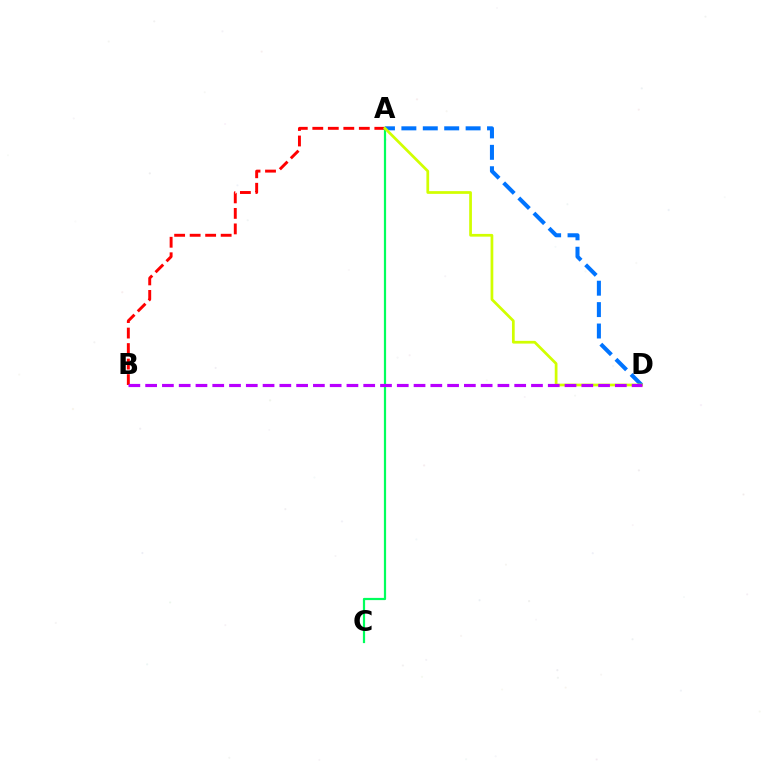{('A', 'B'): [{'color': '#ff0000', 'line_style': 'dashed', 'thickness': 2.11}], ('A', 'C'): [{'color': '#00ff5c', 'line_style': 'solid', 'thickness': 1.59}], ('A', 'D'): [{'color': '#0074ff', 'line_style': 'dashed', 'thickness': 2.91}, {'color': '#d1ff00', 'line_style': 'solid', 'thickness': 1.97}], ('B', 'D'): [{'color': '#b900ff', 'line_style': 'dashed', 'thickness': 2.28}]}